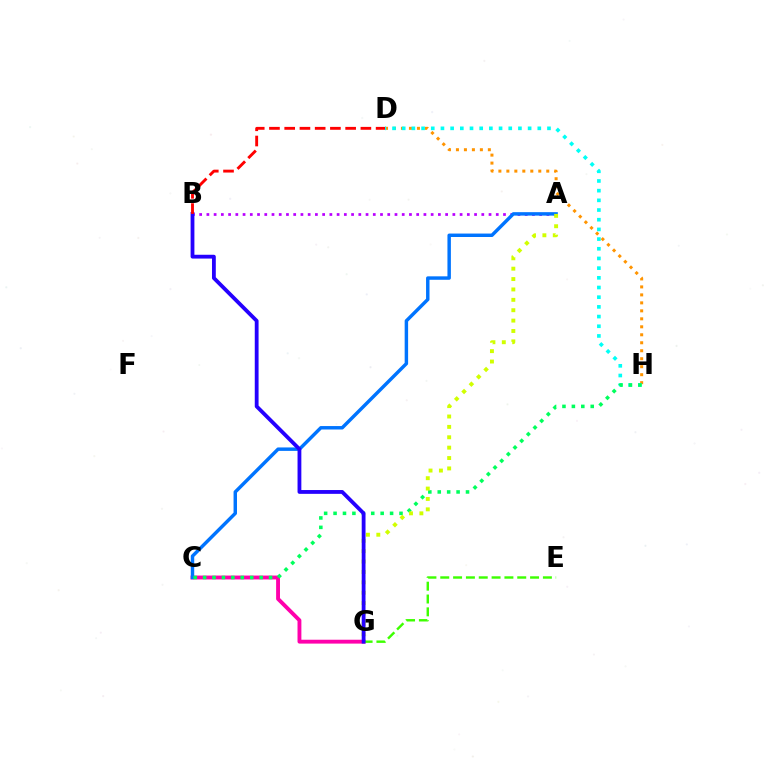{('C', 'G'): [{'color': '#ff00ac', 'line_style': 'solid', 'thickness': 2.78}], ('D', 'H'): [{'color': '#ff9400', 'line_style': 'dotted', 'thickness': 2.17}, {'color': '#00fff6', 'line_style': 'dotted', 'thickness': 2.63}], ('A', 'B'): [{'color': '#b900ff', 'line_style': 'dotted', 'thickness': 1.97}], ('A', 'C'): [{'color': '#0074ff', 'line_style': 'solid', 'thickness': 2.48}], ('C', 'H'): [{'color': '#00ff5c', 'line_style': 'dotted', 'thickness': 2.56}], ('A', 'G'): [{'color': '#d1ff00', 'line_style': 'dotted', 'thickness': 2.82}], ('E', 'G'): [{'color': '#3dff00', 'line_style': 'dashed', 'thickness': 1.74}], ('B', 'G'): [{'color': '#2500ff', 'line_style': 'solid', 'thickness': 2.74}], ('B', 'D'): [{'color': '#ff0000', 'line_style': 'dashed', 'thickness': 2.07}]}